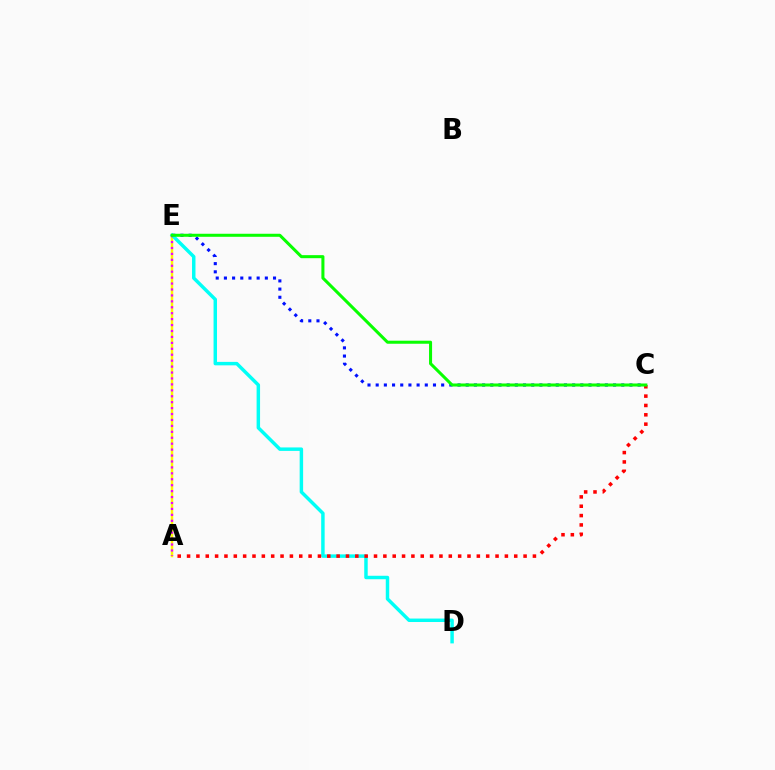{('A', 'E'): [{'color': '#fcf500', 'line_style': 'solid', 'thickness': 1.8}, {'color': '#ee00ff', 'line_style': 'dotted', 'thickness': 1.61}], ('C', 'E'): [{'color': '#0010ff', 'line_style': 'dotted', 'thickness': 2.22}, {'color': '#08ff00', 'line_style': 'solid', 'thickness': 2.19}], ('D', 'E'): [{'color': '#00fff6', 'line_style': 'solid', 'thickness': 2.49}], ('A', 'C'): [{'color': '#ff0000', 'line_style': 'dotted', 'thickness': 2.54}]}